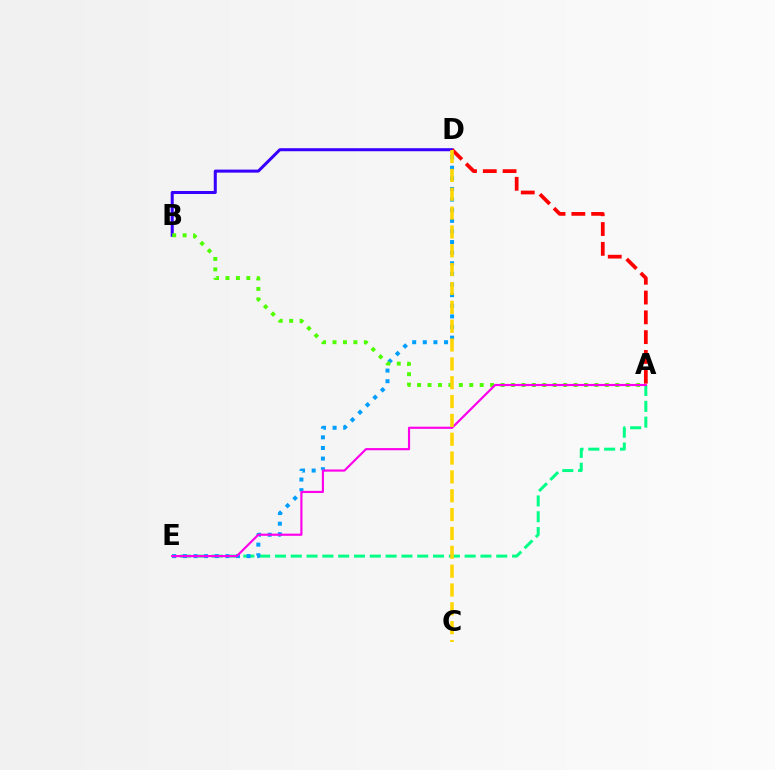{('B', 'D'): [{'color': '#3700ff', 'line_style': 'solid', 'thickness': 2.18}], ('A', 'E'): [{'color': '#00ff86', 'line_style': 'dashed', 'thickness': 2.15}, {'color': '#ff00ed', 'line_style': 'solid', 'thickness': 1.56}], ('D', 'E'): [{'color': '#009eff', 'line_style': 'dotted', 'thickness': 2.89}], ('A', 'B'): [{'color': '#4fff00', 'line_style': 'dotted', 'thickness': 2.84}], ('A', 'D'): [{'color': '#ff0000', 'line_style': 'dashed', 'thickness': 2.69}], ('C', 'D'): [{'color': '#ffd500', 'line_style': 'dashed', 'thickness': 2.56}]}